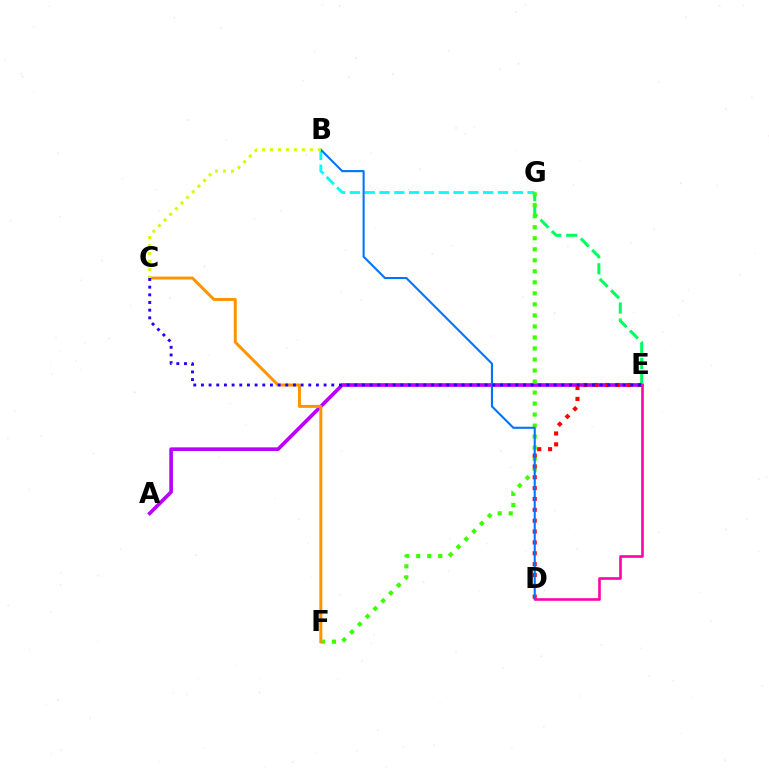{('B', 'G'): [{'color': '#00fff6', 'line_style': 'dashed', 'thickness': 2.01}], ('A', 'E'): [{'color': '#b900ff', 'line_style': 'solid', 'thickness': 2.63}], ('E', 'G'): [{'color': '#00ff5c', 'line_style': 'dashed', 'thickness': 2.18}], ('F', 'G'): [{'color': '#3dff00', 'line_style': 'dotted', 'thickness': 2.99}], ('D', 'E'): [{'color': '#ff0000', 'line_style': 'dotted', 'thickness': 2.95}, {'color': '#ff00ac', 'line_style': 'solid', 'thickness': 1.87}], ('B', 'D'): [{'color': '#0074ff', 'line_style': 'solid', 'thickness': 1.51}], ('C', 'F'): [{'color': '#ff9400', 'line_style': 'solid', 'thickness': 2.14}], ('B', 'C'): [{'color': '#d1ff00', 'line_style': 'dotted', 'thickness': 2.17}], ('C', 'E'): [{'color': '#2500ff', 'line_style': 'dotted', 'thickness': 2.08}]}